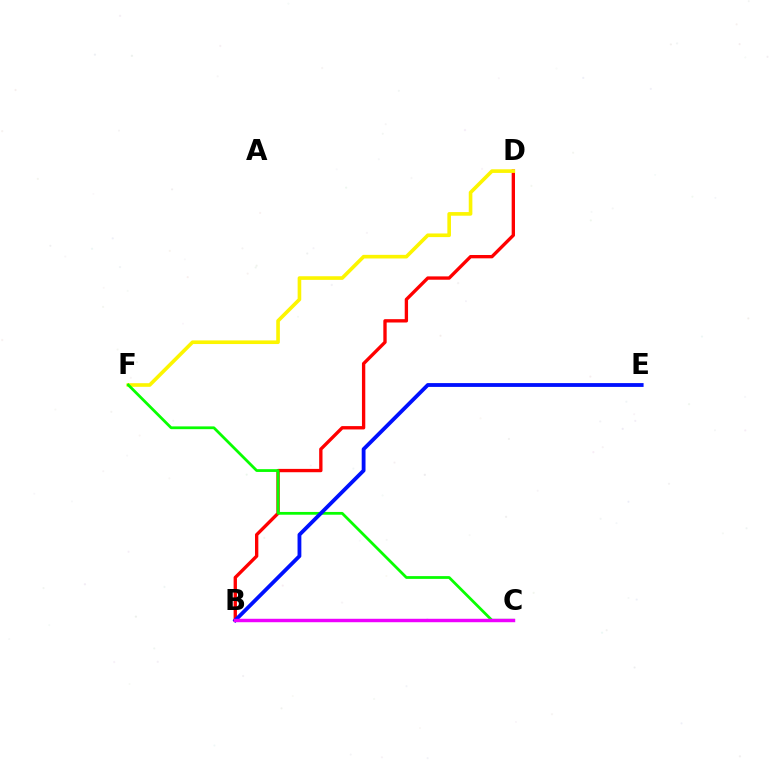{('B', 'D'): [{'color': '#ff0000', 'line_style': 'solid', 'thickness': 2.41}], ('B', 'C'): [{'color': '#00fff6', 'line_style': 'solid', 'thickness': 2.08}, {'color': '#ee00ff', 'line_style': 'solid', 'thickness': 2.48}], ('D', 'F'): [{'color': '#fcf500', 'line_style': 'solid', 'thickness': 2.61}], ('C', 'F'): [{'color': '#08ff00', 'line_style': 'solid', 'thickness': 2.0}], ('B', 'E'): [{'color': '#0010ff', 'line_style': 'solid', 'thickness': 2.74}]}